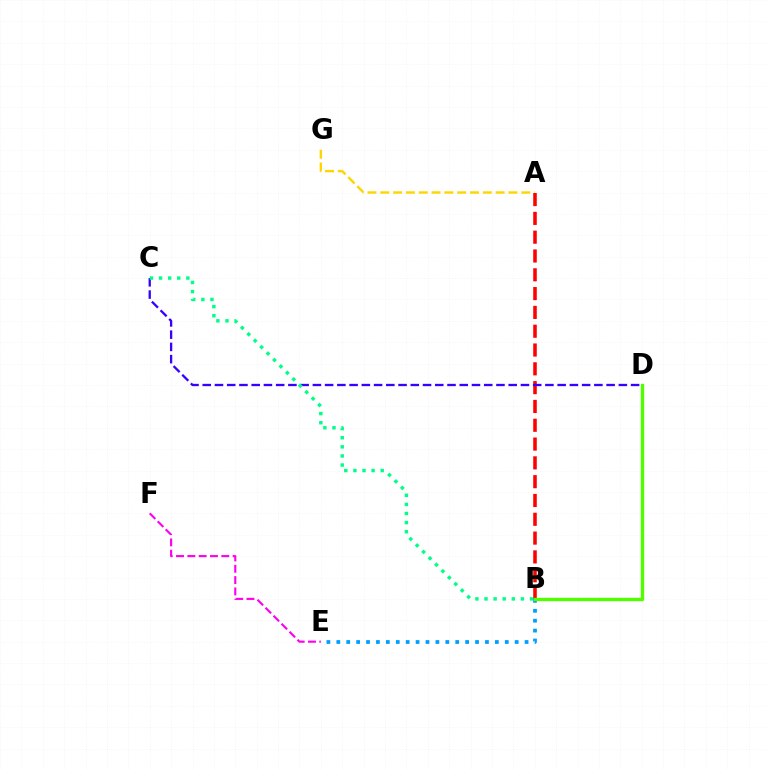{('A', 'G'): [{'color': '#ffd500', 'line_style': 'dashed', 'thickness': 1.74}], ('B', 'E'): [{'color': '#009eff', 'line_style': 'dotted', 'thickness': 2.69}], ('A', 'B'): [{'color': '#ff0000', 'line_style': 'dashed', 'thickness': 2.55}], ('E', 'F'): [{'color': '#ff00ed', 'line_style': 'dashed', 'thickness': 1.54}], ('C', 'D'): [{'color': '#3700ff', 'line_style': 'dashed', 'thickness': 1.66}], ('B', 'D'): [{'color': '#4fff00', 'line_style': 'solid', 'thickness': 2.43}], ('B', 'C'): [{'color': '#00ff86', 'line_style': 'dotted', 'thickness': 2.47}]}